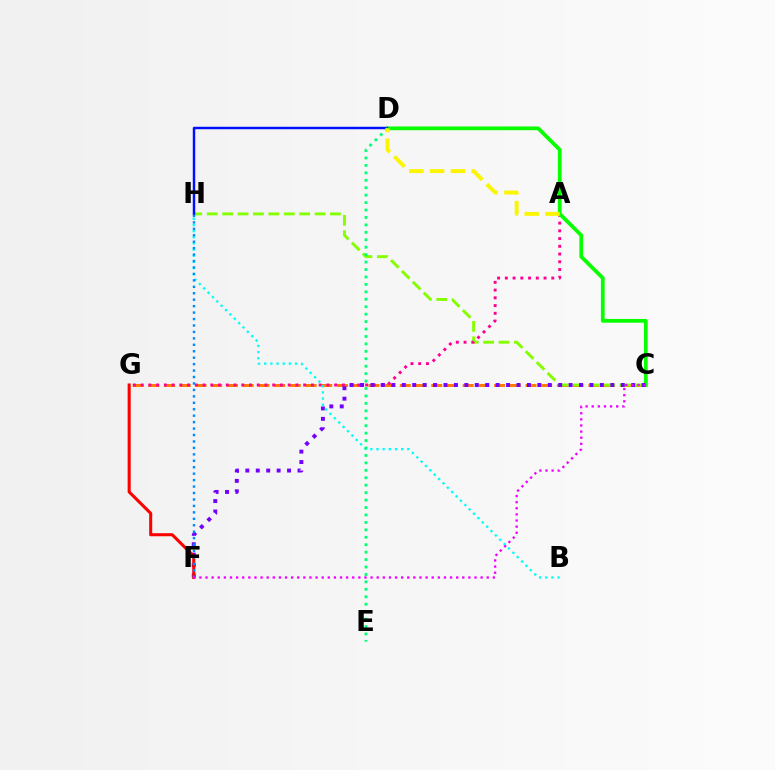{('C', 'G'): [{'color': '#ff7c00', 'line_style': 'dashed', 'thickness': 2.13}], ('C', 'H'): [{'color': '#84ff00', 'line_style': 'dashed', 'thickness': 2.09}], ('A', 'G'): [{'color': '#ff0094', 'line_style': 'dotted', 'thickness': 2.1}], ('C', 'D'): [{'color': '#08ff00', 'line_style': 'solid', 'thickness': 2.7}], ('D', 'H'): [{'color': '#0010ff', 'line_style': 'solid', 'thickness': 1.76}], ('C', 'F'): [{'color': '#7200ff', 'line_style': 'dotted', 'thickness': 2.83}, {'color': '#ee00ff', 'line_style': 'dotted', 'thickness': 1.66}], ('B', 'H'): [{'color': '#00fff6', 'line_style': 'dotted', 'thickness': 1.67}], ('D', 'E'): [{'color': '#00ff74', 'line_style': 'dotted', 'thickness': 2.02}], ('F', 'G'): [{'color': '#ff0000', 'line_style': 'solid', 'thickness': 2.2}], ('F', 'H'): [{'color': '#008cff', 'line_style': 'dotted', 'thickness': 1.75}], ('A', 'D'): [{'color': '#fcf500', 'line_style': 'dashed', 'thickness': 2.82}]}